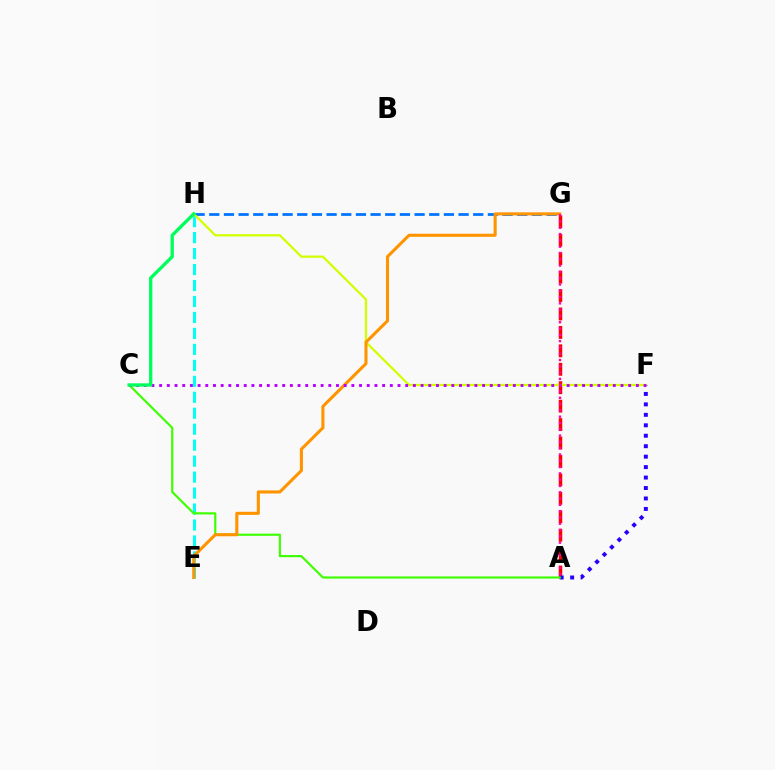{('A', 'G'): [{'color': '#ff0000', 'line_style': 'dashed', 'thickness': 2.5}, {'color': '#ff00ac', 'line_style': 'dotted', 'thickness': 1.71}], ('E', 'H'): [{'color': '#00fff6', 'line_style': 'dashed', 'thickness': 2.17}], ('G', 'H'): [{'color': '#0074ff', 'line_style': 'dashed', 'thickness': 1.99}], ('A', 'F'): [{'color': '#2500ff', 'line_style': 'dotted', 'thickness': 2.84}], ('F', 'H'): [{'color': '#d1ff00', 'line_style': 'solid', 'thickness': 1.63}], ('A', 'C'): [{'color': '#3dff00', 'line_style': 'solid', 'thickness': 1.56}], ('E', 'G'): [{'color': '#ff9400', 'line_style': 'solid', 'thickness': 2.22}], ('C', 'F'): [{'color': '#b900ff', 'line_style': 'dotted', 'thickness': 2.09}], ('C', 'H'): [{'color': '#00ff5c', 'line_style': 'solid', 'thickness': 2.4}]}